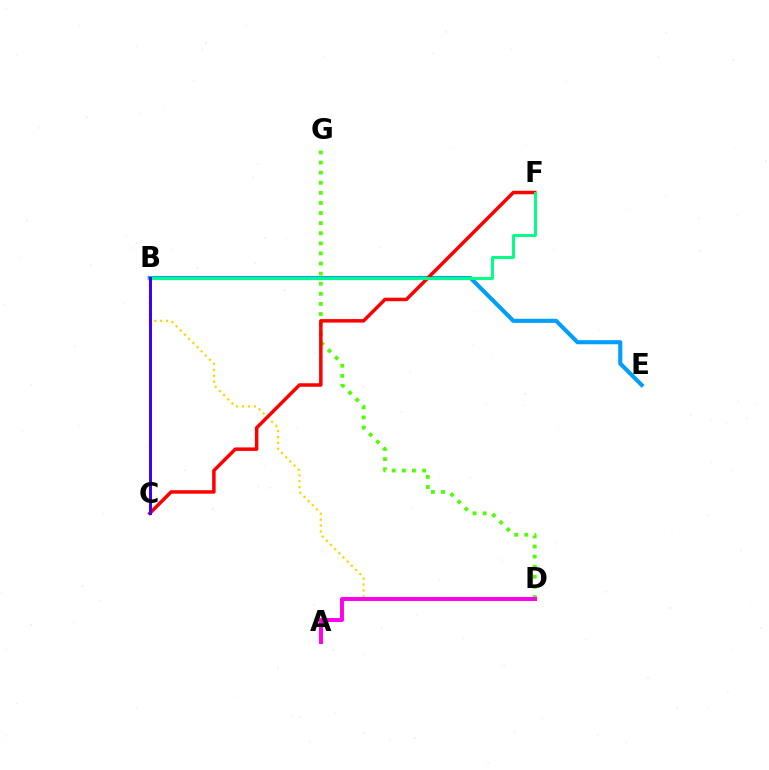{('D', 'G'): [{'color': '#4fff00', 'line_style': 'dotted', 'thickness': 2.74}], ('B', 'E'): [{'color': '#009eff', 'line_style': 'solid', 'thickness': 2.94}], ('B', 'D'): [{'color': '#ffd500', 'line_style': 'dotted', 'thickness': 1.6}], ('C', 'F'): [{'color': '#ff0000', 'line_style': 'solid', 'thickness': 2.51}], ('A', 'D'): [{'color': '#ff00ed', 'line_style': 'solid', 'thickness': 2.85}], ('B', 'F'): [{'color': '#00ff86', 'line_style': 'solid', 'thickness': 2.13}], ('B', 'C'): [{'color': '#3700ff', 'line_style': 'solid', 'thickness': 2.14}]}